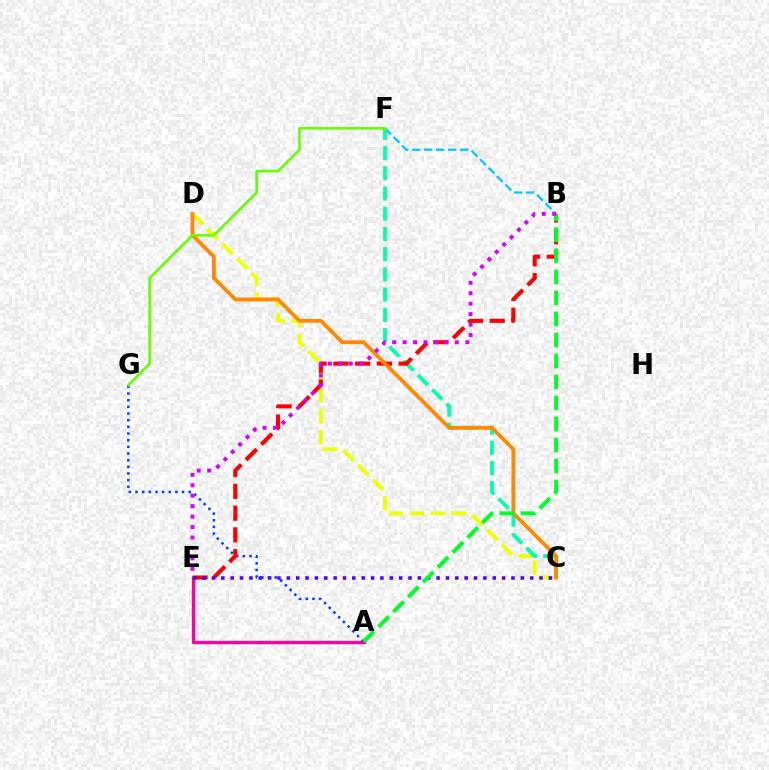{('B', 'F'): [{'color': '#00c7ff', 'line_style': 'dashed', 'thickness': 1.63}], ('C', 'D'): [{'color': '#eeff00', 'line_style': 'dashed', 'thickness': 2.85}, {'color': '#ff8800', 'line_style': 'solid', 'thickness': 2.71}], ('A', 'E'): [{'color': '#ff00a0', 'line_style': 'solid', 'thickness': 2.42}], ('A', 'G'): [{'color': '#003fff', 'line_style': 'dotted', 'thickness': 1.81}], ('C', 'F'): [{'color': '#00ffaf', 'line_style': 'dashed', 'thickness': 2.75}], ('B', 'E'): [{'color': '#ff0000', 'line_style': 'dashed', 'thickness': 2.96}, {'color': '#d600ff', 'line_style': 'dotted', 'thickness': 2.84}], ('F', 'G'): [{'color': '#66ff00', 'line_style': 'solid', 'thickness': 1.9}], ('C', 'E'): [{'color': '#4f00ff', 'line_style': 'dotted', 'thickness': 2.54}], ('A', 'B'): [{'color': '#00ff27', 'line_style': 'dashed', 'thickness': 2.85}]}